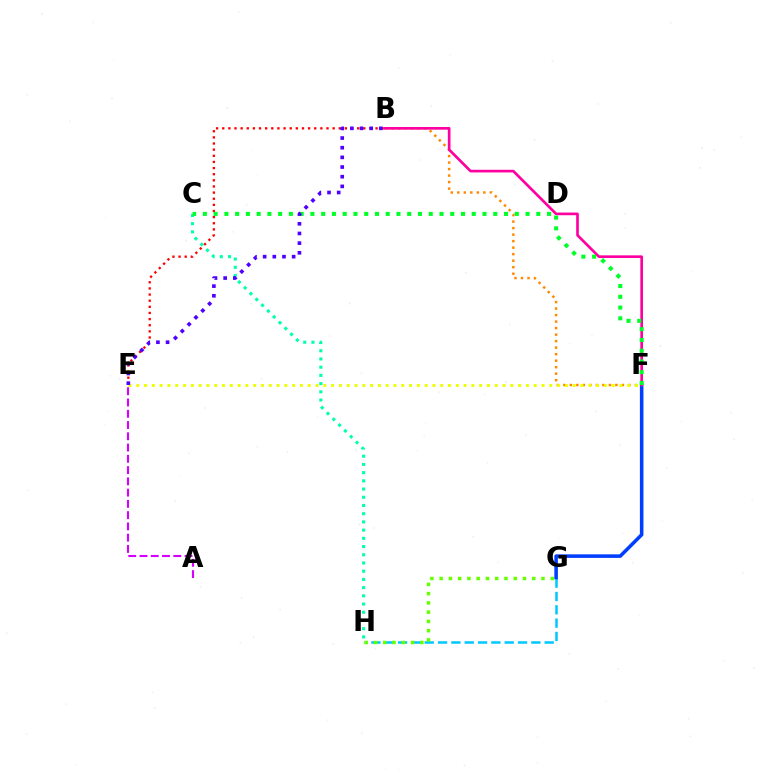{('G', 'H'): [{'color': '#00c7ff', 'line_style': 'dashed', 'thickness': 1.81}, {'color': '#66ff00', 'line_style': 'dotted', 'thickness': 2.52}], ('C', 'H'): [{'color': '#00ffaf', 'line_style': 'dotted', 'thickness': 2.23}], ('F', 'G'): [{'color': '#003fff', 'line_style': 'solid', 'thickness': 2.56}], ('B', 'F'): [{'color': '#ff8800', 'line_style': 'dotted', 'thickness': 1.77}, {'color': '#ff00a0', 'line_style': 'solid', 'thickness': 1.92}], ('B', 'E'): [{'color': '#ff0000', 'line_style': 'dotted', 'thickness': 1.67}, {'color': '#4f00ff', 'line_style': 'dotted', 'thickness': 2.63}], ('E', 'F'): [{'color': '#eeff00', 'line_style': 'dotted', 'thickness': 2.12}], ('C', 'F'): [{'color': '#00ff27', 'line_style': 'dotted', 'thickness': 2.92}], ('A', 'E'): [{'color': '#d600ff', 'line_style': 'dashed', 'thickness': 1.53}]}